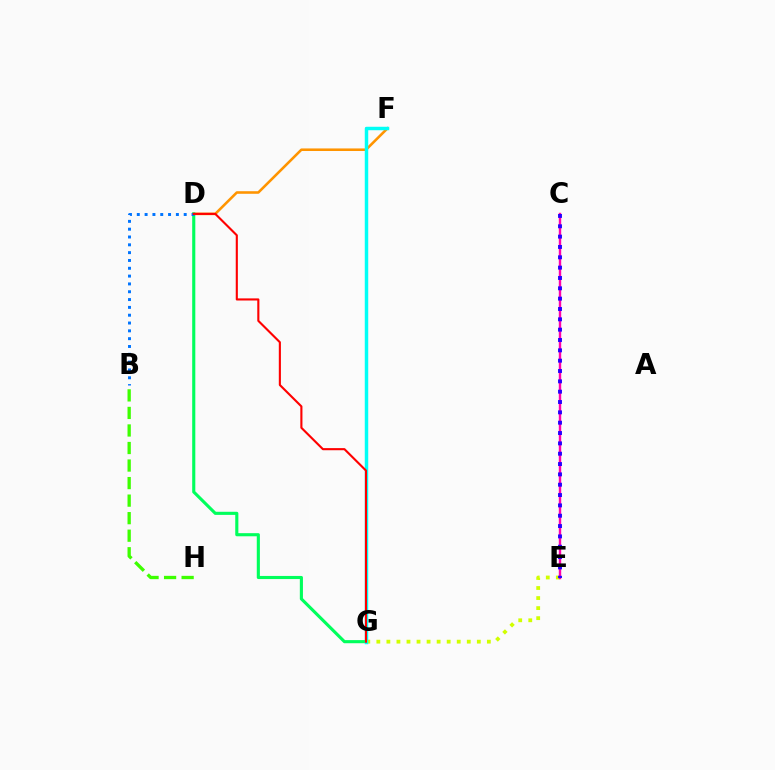{('F', 'G'): [{'color': '#b900ff', 'line_style': 'solid', 'thickness': 1.9}, {'color': '#00fff6', 'line_style': 'solid', 'thickness': 2.49}], ('E', 'G'): [{'color': '#d1ff00', 'line_style': 'dotted', 'thickness': 2.73}], ('D', 'F'): [{'color': '#ff9400', 'line_style': 'solid', 'thickness': 1.85}], ('B', 'H'): [{'color': '#3dff00', 'line_style': 'dashed', 'thickness': 2.38}], ('D', 'G'): [{'color': '#00ff5c', 'line_style': 'solid', 'thickness': 2.24}, {'color': '#ff0000', 'line_style': 'solid', 'thickness': 1.52}], ('B', 'D'): [{'color': '#0074ff', 'line_style': 'dotted', 'thickness': 2.12}], ('C', 'E'): [{'color': '#ff00ac', 'line_style': 'solid', 'thickness': 1.73}, {'color': '#2500ff', 'line_style': 'dotted', 'thickness': 2.81}]}